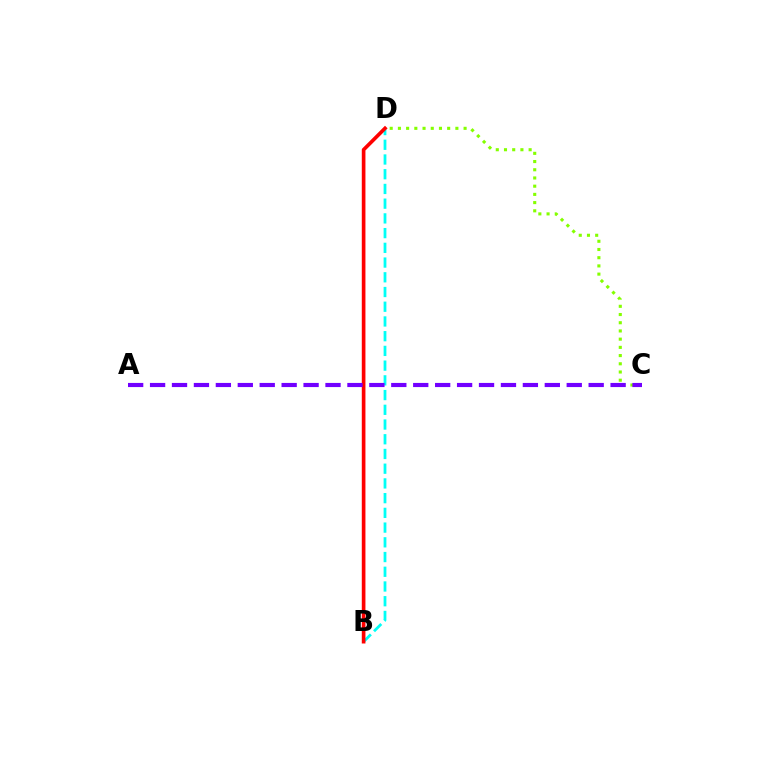{('B', 'D'): [{'color': '#00fff6', 'line_style': 'dashed', 'thickness': 2.0}, {'color': '#ff0000', 'line_style': 'solid', 'thickness': 2.63}], ('C', 'D'): [{'color': '#84ff00', 'line_style': 'dotted', 'thickness': 2.23}], ('A', 'C'): [{'color': '#7200ff', 'line_style': 'dashed', 'thickness': 2.98}]}